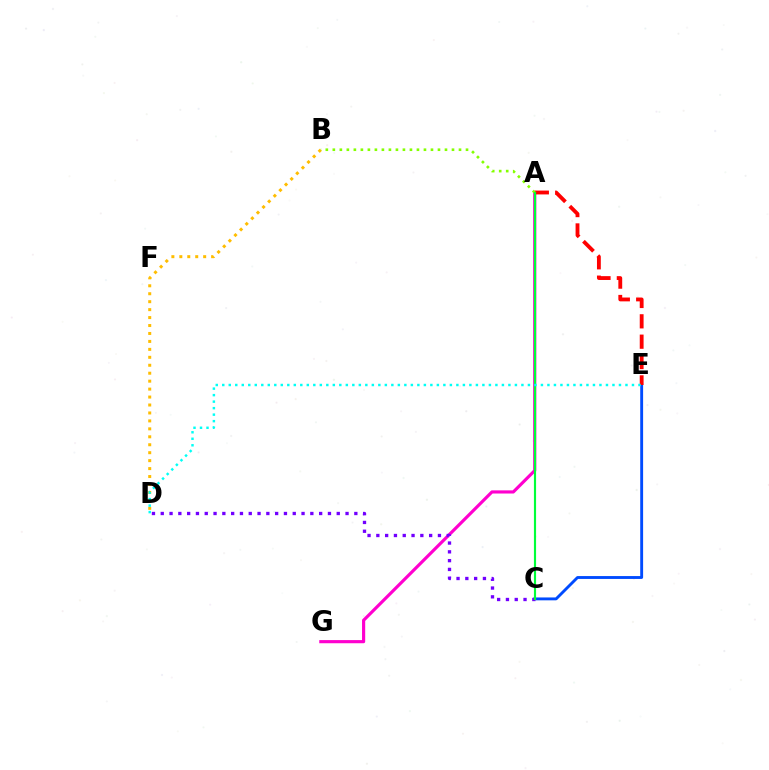{('B', 'D'): [{'color': '#ffbd00', 'line_style': 'dotted', 'thickness': 2.16}], ('C', 'E'): [{'color': '#004bff', 'line_style': 'solid', 'thickness': 2.07}], ('A', 'G'): [{'color': '#ff00cf', 'line_style': 'solid', 'thickness': 2.27}], ('A', 'E'): [{'color': '#ff0000', 'line_style': 'dashed', 'thickness': 2.77}], ('A', 'B'): [{'color': '#84ff00', 'line_style': 'dotted', 'thickness': 1.9}], ('C', 'D'): [{'color': '#7200ff', 'line_style': 'dotted', 'thickness': 2.39}], ('A', 'C'): [{'color': '#00ff39', 'line_style': 'solid', 'thickness': 1.55}], ('D', 'E'): [{'color': '#00fff6', 'line_style': 'dotted', 'thickness': 1.77}]}